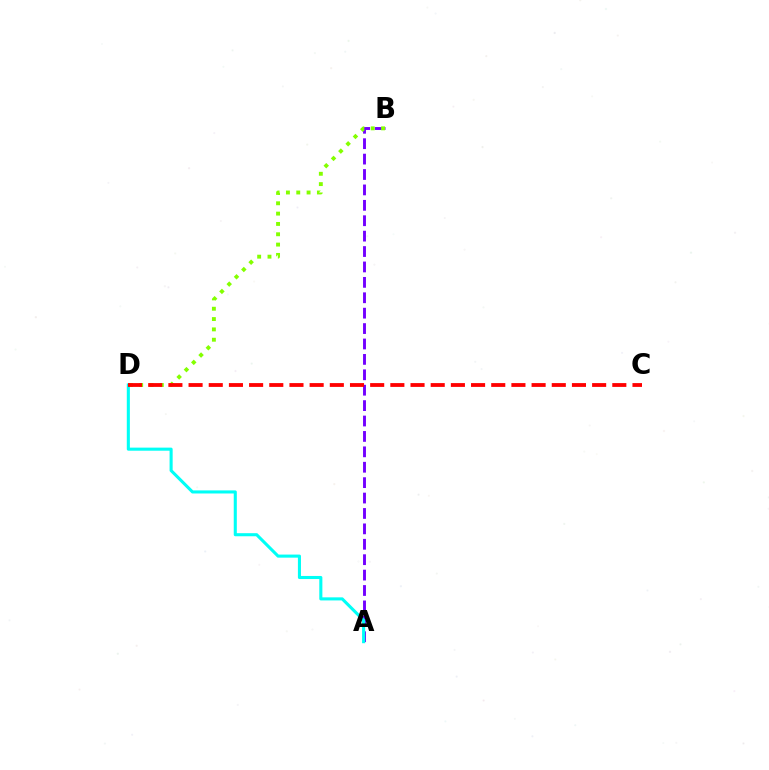{('A', 'B'): [{'color': '#7200ff', 'line_style': 'dashed', 'thickness': 2.09}], ('A', 'D'): [{'color': '#00fff6', 'line_style': 'solid', 'thickness': 2.22}], ('B', 'D'): [{'color': '#84ff00', 'line_style': 'dotted', 'thickness': 2.81}], ('C', 'D'): [{'color': '#ff0000', 'line_style': 'dashed', 'thickness': 2.74}]}